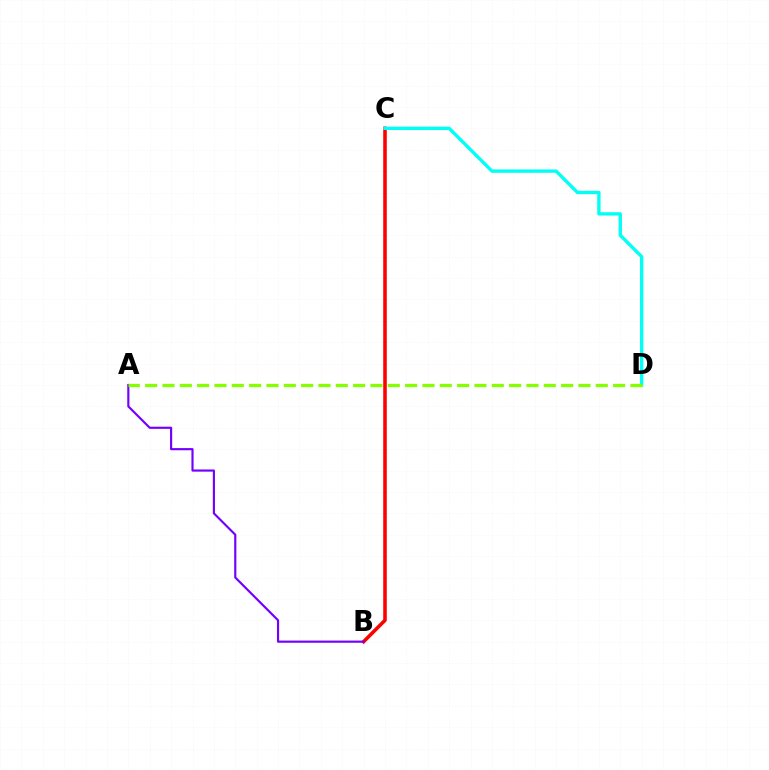{('B', 'C'): [{'color': '#ff0000', 'line_style': 'solid', 'thickness': 2.57}], ('C', 'D'): [{'color': '#00fff6', 'line_style': 'solid', 'thickness': 2.41}], ('A', 'B'): [{'color': '#7200ff', 'line_style': 'solid', 'thickness': 1.55}], ('A', 'D'): [{'color': '#84ff00', 'line_style': 'dashed', 'thickness': 2.35}]}